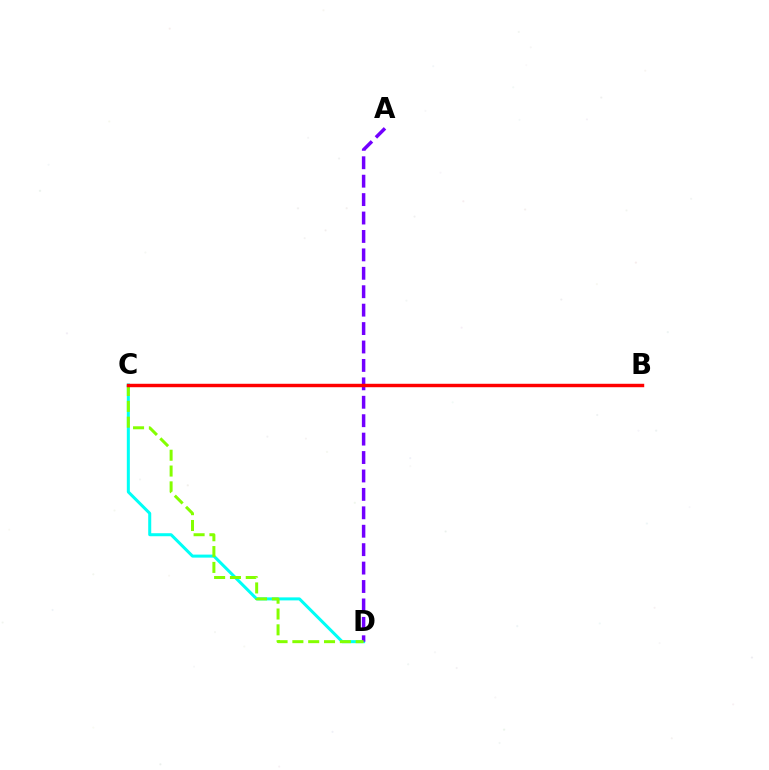{('C', 'D'): [{'color': '#00fff6', 'line_style': 'solid', 'thickness': 2.18}, {'color': '#84ff00', 'line_style': 'dashed', 'thickness': 2.15}], ('A', 'D'): [{'color': '#7200ff', 'line_style': 'dashed', 'thickness': 2.5}], ('B', 'C'): [{'color': '#ff0000', 'line_style': 'solid', 'thickness': 2.48}]}